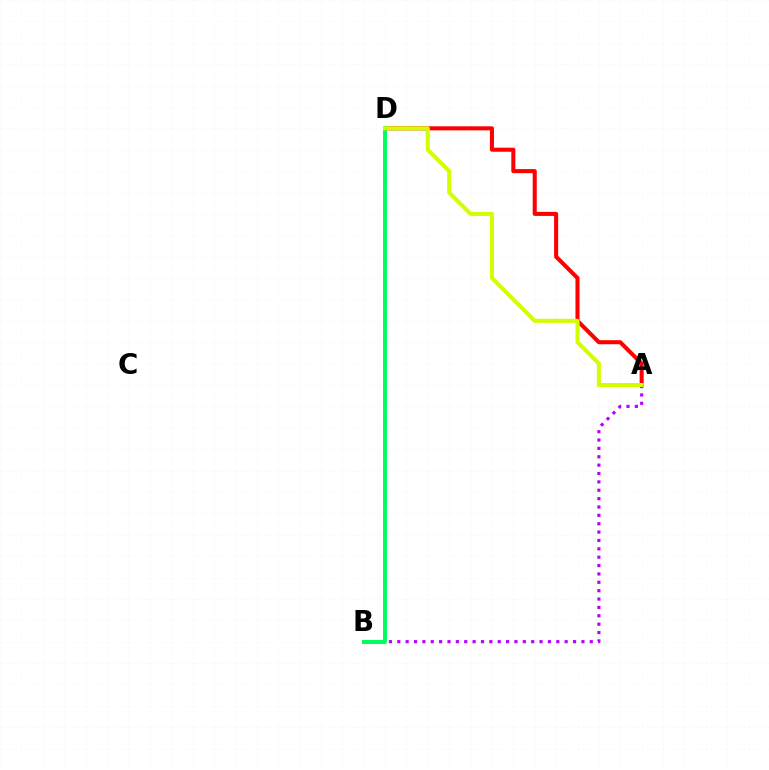{('A', 'B'): [{'color': '#b900ff', 'line_style': 'dotted', 'thickness': 2.27}], ('B', 'D'): [{'color': '#0074ff', 'line_style': 'dashed', 'thickness': 1.55}, {'color': '#00ff5c', 'line_style': 'solid', 'thickness': 2.85}], ('A', 'D'): [{'color': '#ff0000', 'line_style': 'solid', 'thickness': 2.92}, {'color': '#d1ff00', 'line_style': 'solid', 'thickness': 2.91}]}